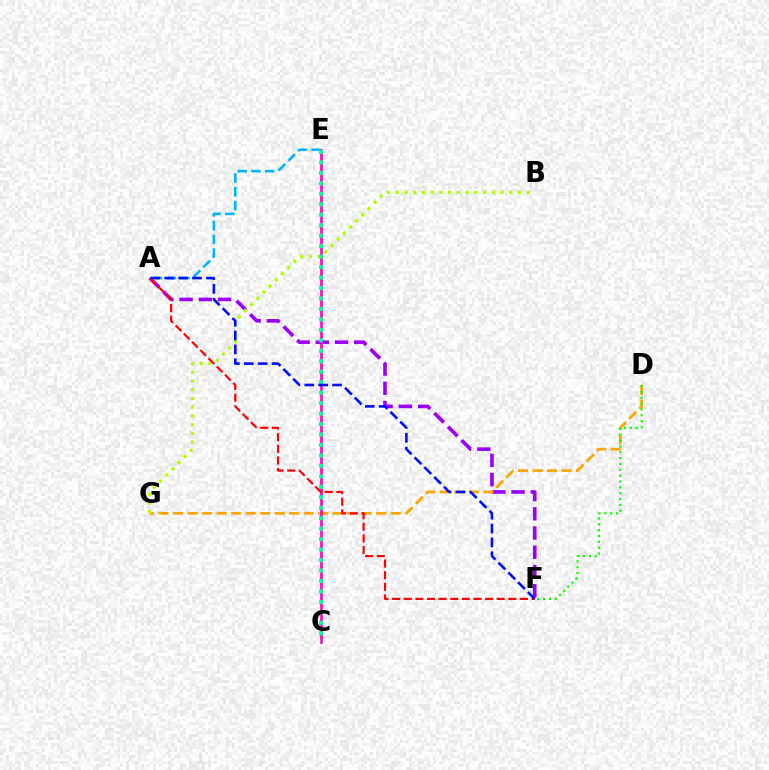{('A', 'F'): [{'color': '#9b00ff', 'line_style': 'dashed', 'thickness': 2.61}, {'color': '#ff0000', 'line_style': 'dashed', 'thickness': 1.58}, {'color': '#0010ff', 'line_style': 'dashed', 'thickness': 1.88}], ('A', 'E'): [{'color': '#00b5ff', 'line_style': 'dashed', 'thickness': 1.87}], ('D', 'G'): [{'color': '#ffa500', 'line_style': 'dashed', 'thickness': 1.97}], ('B', 'G'): [{'color': '#b3ff00', 'line_style': 'dotted', 'thickness': 2.37}], ('C', 'E'): [{'color': '#ff00bd', 'line_style': 'solid', 'thickness': 1.86}, {'color': '#00ff9d', 'line_style': 'dotted', 'thickness': 2.84}], ('D', 'F'): [{'color': '#08ff00', 'line_style': 'dotted', 'thickness': 1.59}]}